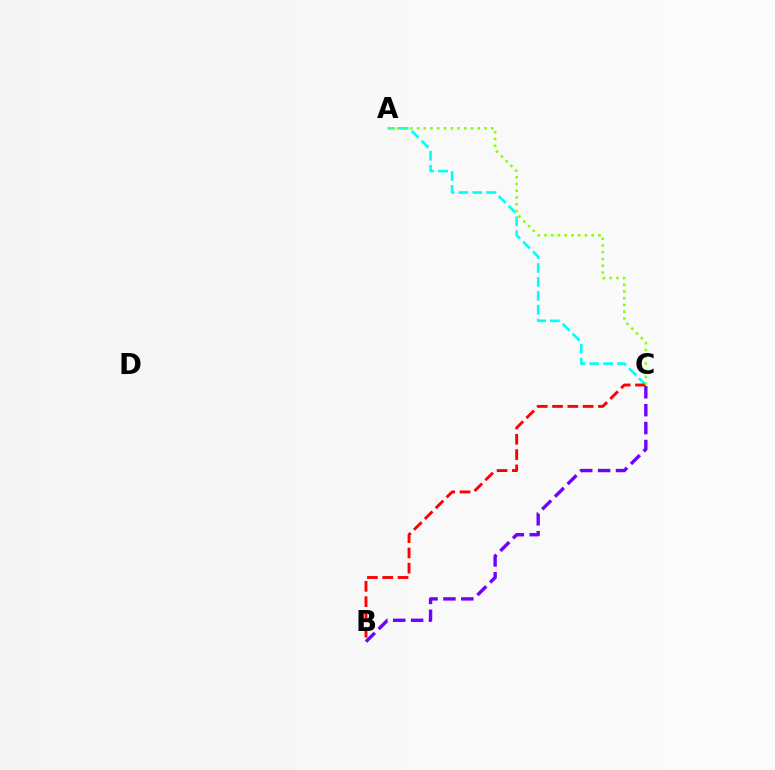{('A', 'C'): [{'color': '#00fff6', 'line_style': 'dashed', 'thickness': 1.89}, {'color': '#84ff00', 'line_style': 'dotted', 'thickness': 1.83}], ('B', 'C'): [{'color': '#7200ff', 'line_style': 'dashed', 'thickness': 2.43}, {'color': '#ff0000', 'line_style': 'dashed', 'thickness': 2.08}]}